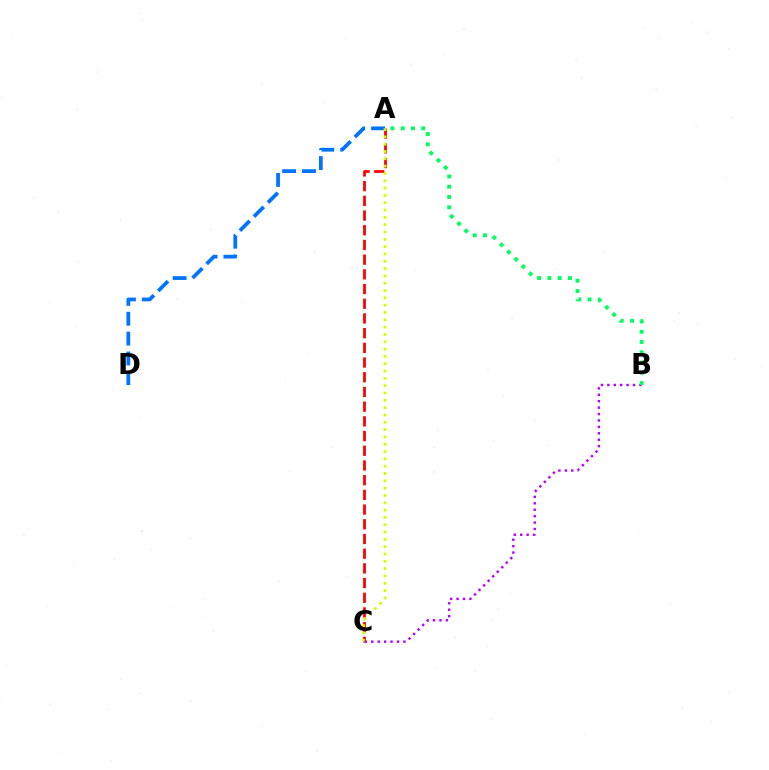{('A', 'D'): [{'color': '#0074ff', 'line_style': 'dashed', 'thickness': 2.7}], ('A', 'C'): [{'color': '#ff0000', 'line_style': 'dashed', 'thickness': 2.0}, {'color': '#d1ff00', 'line_style': 'dotted', 'thickness': 1.99}], ('B', 'C'): [{'color': '#b900ff', 'line_style': 'dotted', 'thickness': 1.74}], ('A', 'B'): [{'color': '#00ff5c', 'line_style': 'dotted', 'thickness': 2.79}]}